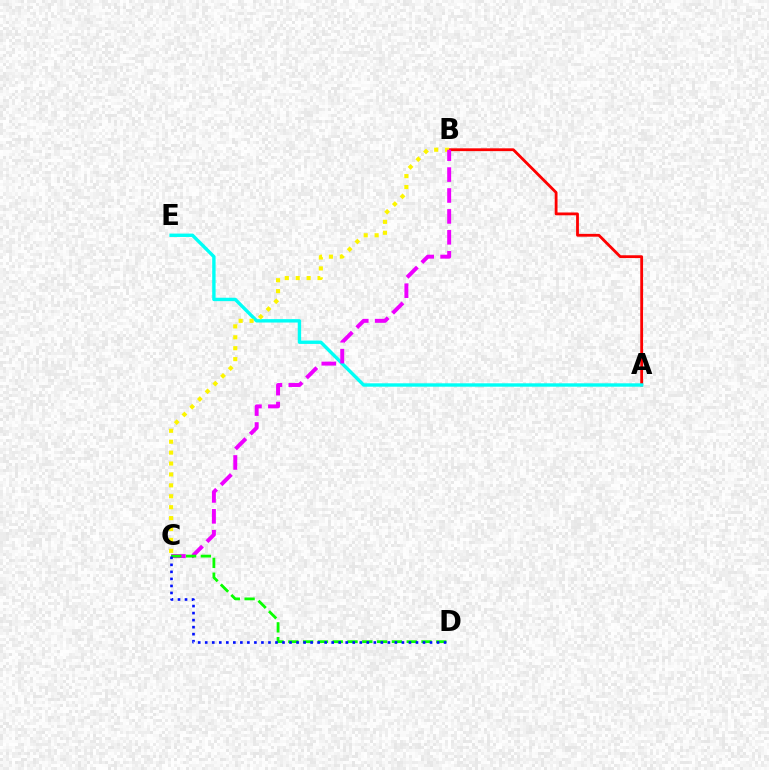{('A', 'B'): [{'color': '#ff0000', 'line_style': 'solid', 'thickness': 2.02}], ('A', 'E'): [{'color': '#00fff6', 'line_style': 'solid', 'thickness': 2.44}], ('B', 'C'): [{'color': '#fcf500', 'line_style': 'dotted', 'thickness': 2.97}, {'color': '#ee00ff', 'line_style': 'dashed', 'thickness': 2.84}], ('C', 'D'): [{'color': '#08ff00', 'line_style': 'dashed', 'thickness': 2.01}, {'color': '#0010ff', 'line_style': 'dotted', 'thickness': 1.91}]}